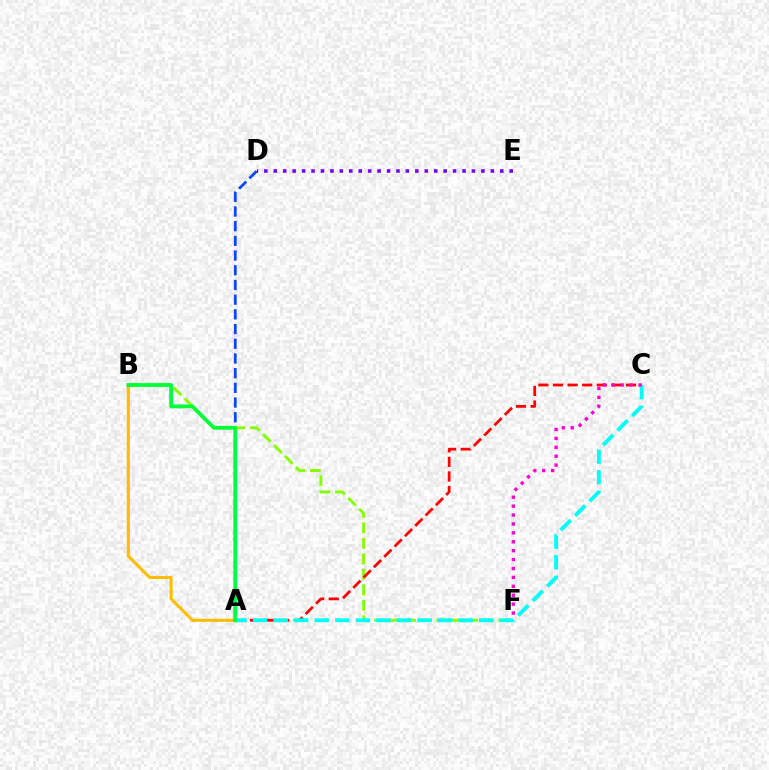{('B', 'F'): [{'color': '#84ff00', 'line_style': 'dashed', 'thickness': 2.11}], ('A', 'C'): [{'color': '#ff0000', 'line_style': 'dashed', 'thickness': 1.98}, {'color': '#00fff6', 'line_style': 'dashed', 'thickness': 2.79}], ('A', 'D'): [{'color': '#004bff', 'line_style': 'dashed', 'thickness': 2.0}], ('D', 'E'): [{'color': '#7200ff', 'line_style': 'dotted', 'thickness': 2.56}], ('C', 'F'): [{'color': '#ff00cf', 'line_style': 'dotted', 'thickness': 2.42}], ('A', 'B'): [{'color': '#ffbd00', 'line_style': 'solid', 'thickness': 2.22}, {'color': '#00ff39', 'line_style': 'solid', 'thickness': 2.71}]}